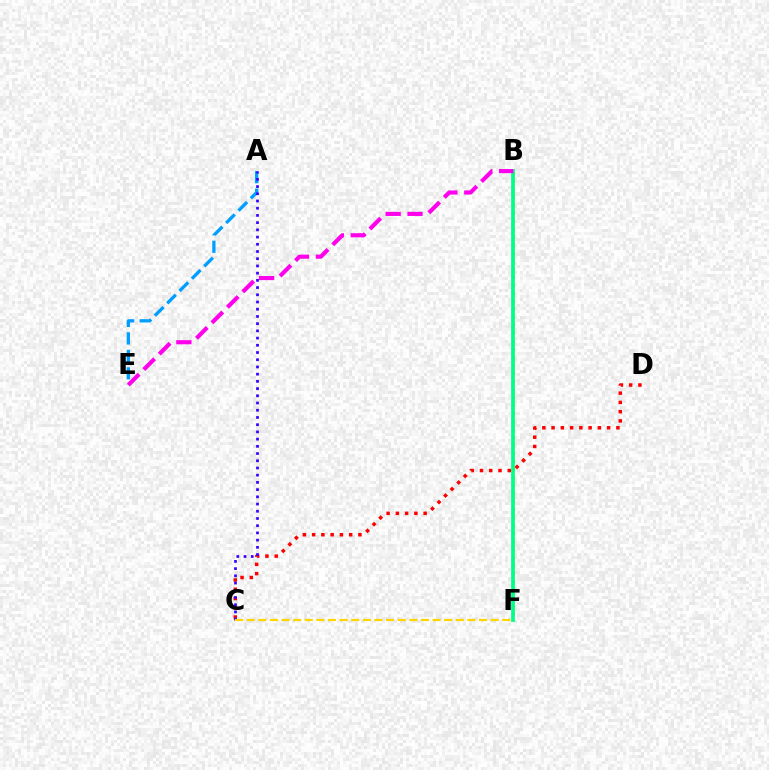{('B', 'F'): [{'color': '#4fff00', 'line_style': 'dotted', 'thickness': 2.18}, {'color': '#00ff86', 'line_style': 'solid', 'thickness': 2.68}], ('C', 'D'): [{'color': '#ff0000', 'line_style': 'dotted', 'thickness': 2.52}], ('A', 'E'): [{'color': '#009eff', 'line_style': 'dashed', 'thickness': 2.37}], ('A', 'C'): [{'color': '#3700ff', 'line_style': 'dotted', 'thickness': 1.96}], ('B', 'E'): [{'color': '#ff00ed', 'line_style': 'dashed', 'thickness': 2.97}], ('C', 'F'): [{'color': '#ffd500', 'line_style': 'dashed', 'thickness': 1.58}]}